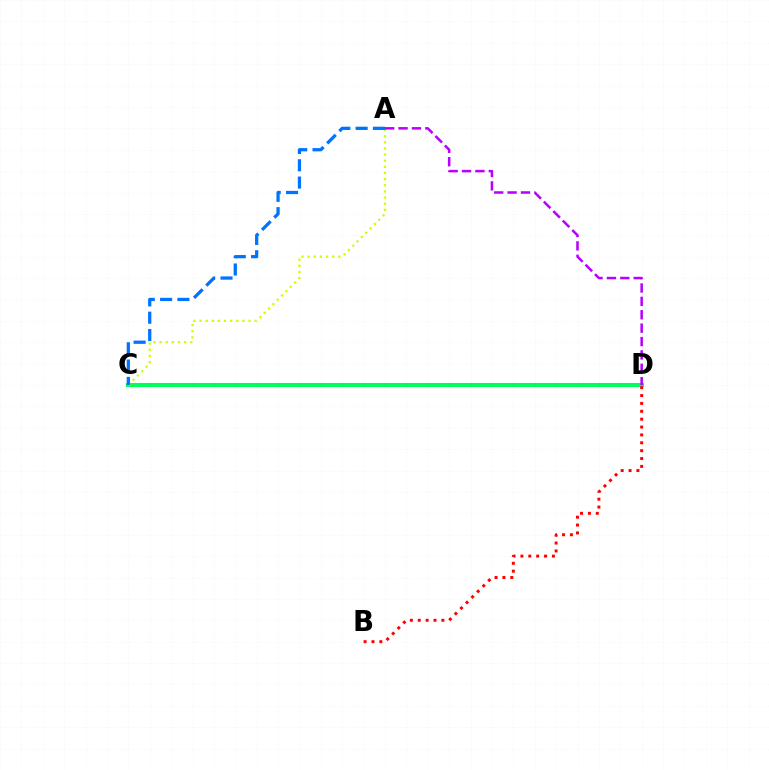{('C', 'D'): [{'color': '#00ff5c', 'line_style': 'solid', 'thickness': 2.95}], ('A', 'C'): [{'color': '#d1ff00', 'line_style': 'dotted', 'thickness': 1.67}, {'color': '#0074ff', 'line_style': 'dashed', 'thickness': 2.35}], ('A', 'D'): [{'color': '#b900ff', 'line_style': 'dashed', 'thickness': 1.82}], ('B', 'D'): [{'color': '#ff0000', 'line_style': 'dotted', 'thickness': 2.14}]}